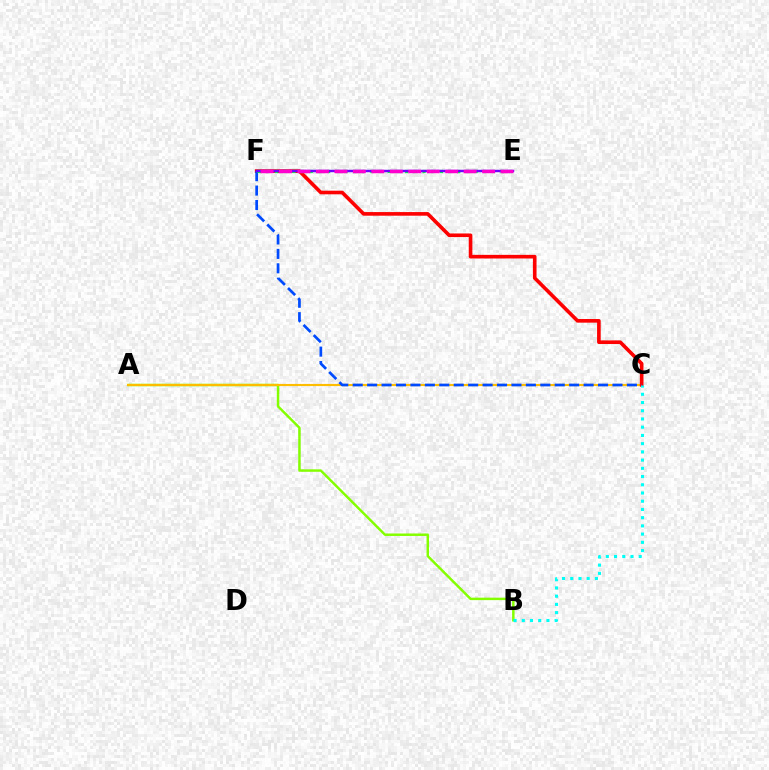{('A', 'B'): [{'color': '#84ff00', 'line_style': 'solid', 'thickness': 1.78}], ('A', 'C'): [{'color': '#ffbd00', 'line_style': 'solid', 'thickness': 1.54}], ('C', 'F'): [{'color': '#ff0000', 'line_style': 'solid', 'thickness': 2.61}, {'color': '#004bff', 'line_style': 'dashed', 'thickness': 1.96}], ('B', 'C'): [{'color': '#00fff6', 'line_style': 'dotted', 'thickness': 2.23}], ('E', 'F'): [{'color': '#00ff39', 'line_style': 'dotted', 'thickness': 2.36}, {'color': '#7200ff', 'line_style': 'solid', 'thickness': 1.75}, {'color': '#ff00cf', 'line_style': 'dashed', 'thickness': 2.51}]}